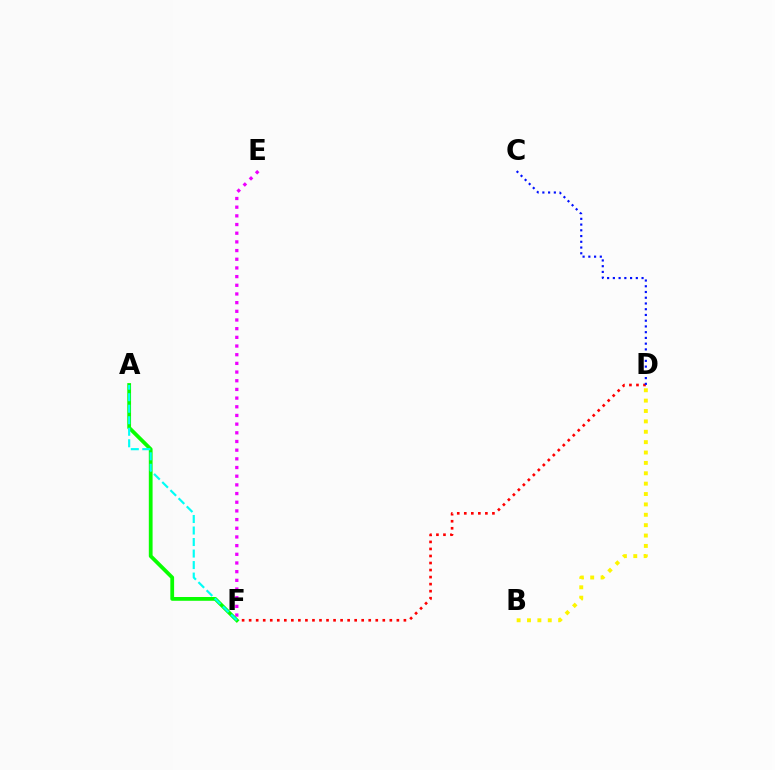{('D', 'F'): [{'color': '#ff0000', 'line_style': 'dotted', 'thickness': 1.91}], ('C', 'D'): [{'color': '#0010ff', 'line_style': 'dotted', 'thickness': 1.56}], ('E', 'F'): [{'color': '#ee00ff', 'line_style': 'dotted', 'thickness': 2.36}], ('A', 'F'): [{'color': '#08ff00', 'line_style': 'solid', 'thickness': 2.72}, {'color': '#00fff6', 'line_style': 'dashed', 'thickness': 1.56}], ('B', 'D'): [{'color': '#fcf500', 'line_style': 'dotted', 'thickness': 2.82}]}